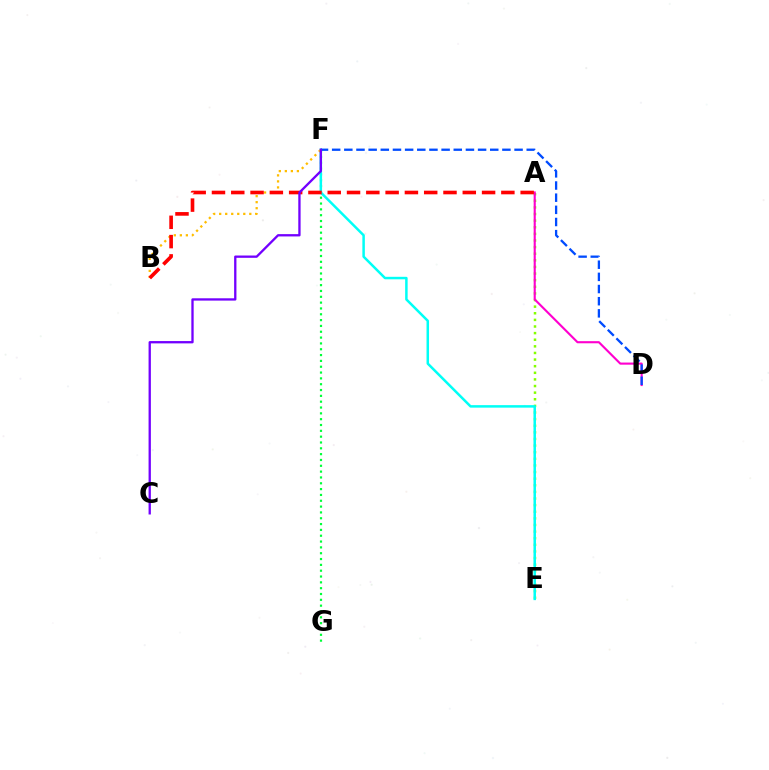{('F', 'G'): [{'color': '#00ff39', 'line_style': 'dotted', 'thickness': 1.58}], ('A', 'E'): [{'color': '#84ff00', 'line_style': 'dotted', 'thickness': 1.8}], ('E', 'F'): [{'color': '#00fff6', 'line_style': 'solid', 'thickness': 1.8}], ('B', 'F'): [{'color': '#ffbd00', 'line_style': 'dotted', 'thickness': 1.64}], ('A', 'D'): [{'color': '#ff00cf', 'line_style': 'solid', 'thickness': 1.53}], ('D', 'F'): [{'color': '#004bff', 'line_style': 'dashed', 'thickness': 1.65}], ('A', 'B'): [{'color': '#ff0000', 'line_style': 'dashed', 'thickness': 2.62}], ('C', 'F'): [{'color': '#7200ff', 'line_style': 'solid', 'thickness': 1.66}]}